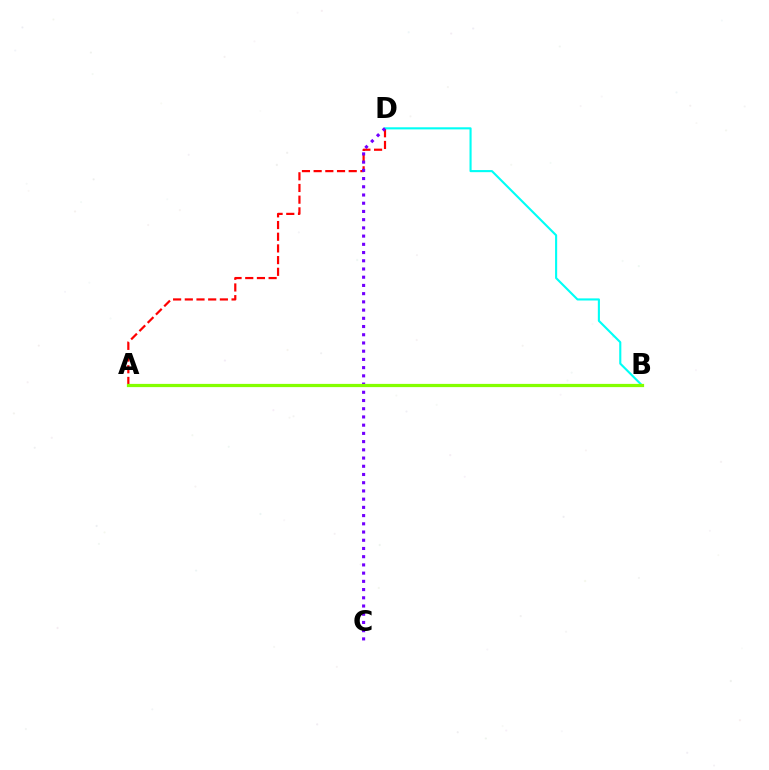{('B', 'D'): [{'color': '#00fff6', 'line_style': 'solid', 'thickness': 1.52}], ('A', 'D'): [{'color': '#ff0000', 'line_style': 'dashed', 'thickness': 1.59}], ('C', 'D'): [{'color': '#7200ff', 'line_style': 'dotted', 'thickness': 2.23}], ('A', 'B'): [{'color': '#84ff00', 'line_style': 'solid', 'thickness': 2.32}]}